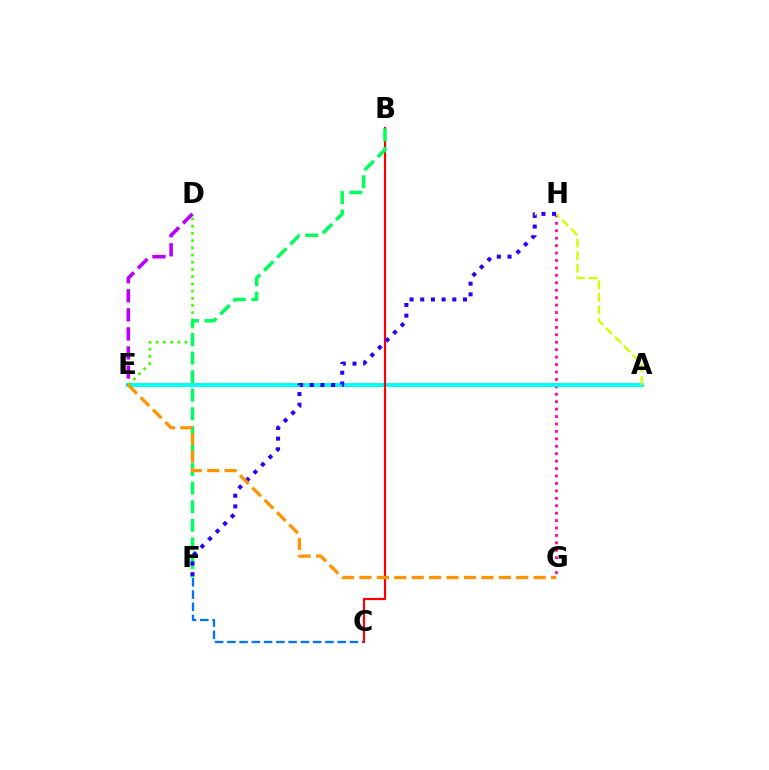{('G', 'H'): [{'color': '#ff00ac', 'line_style': 'dotted', 'thickness': 2.02}], ('A', 'E'): [{'color': '#00fff6', 'line_style': 'solid', 'thickness': 2.83}], ('A', 'H'): [{'color': '#d1ff00', 'line_style': 'dashed', 'thickness': 1.71}], ('C', 'F'): [{'color': '#0074ff', 'line_style': 'dashed', 'thickness': 1.67}], ('D', 'E'): [{'color': '#b900ff', 'line_style': 'dashed', 'thickness': 2.59}, {'color': '#3dff00', 'line_style': 'dotted', 'thickness': 1.96}], ('B', 'C'): [{'color': '#ff0000', 'line_style': 'solid', 'thickness': 1.55}], ('B', 'F'): [{'color': '#00ff5c', 'line_style': 'dashed', 'thickness': 2.52}], ('F', 'H'): [{'color': '#2500ff', 'line_style': 'dotted', 'thickness': 2.9}], ('E', 'G'): [{'color': '#ff9400', 'line_style': 'dashed', 'thickness': 2.37}]}